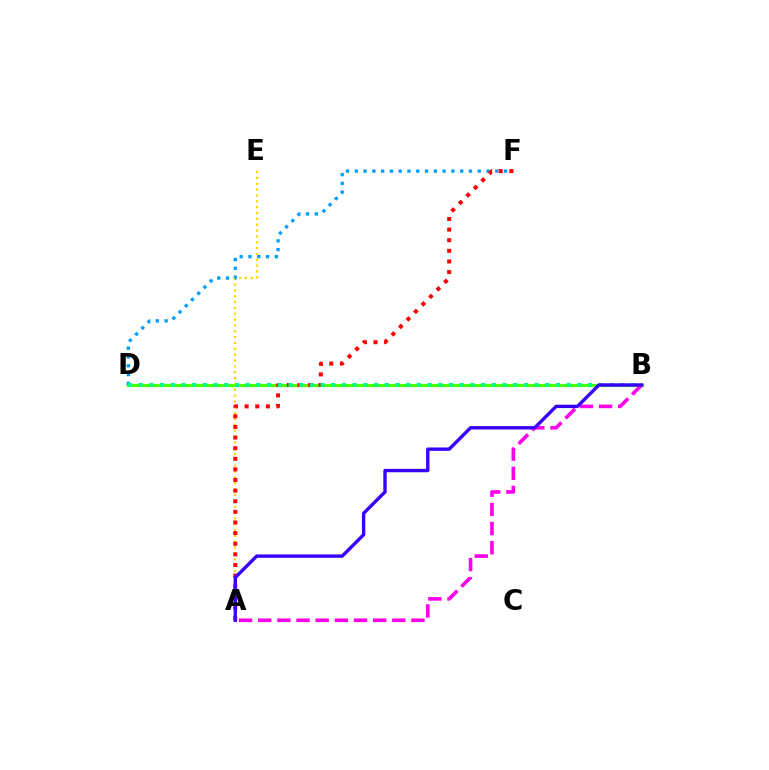{('B', 'D'): [{'color': '#4fff00', 'line_style': 'solid', 'thickness': 2.26}, {'color': '#00ff86', 'line_style': 'dotted', 'thickness': 2.91}], ('A', 'E'): [{'color': '#ffd500', 'line_style': 'dotted', 'thickness': 1.59}], ('D', 'F'): [{'color': '#009eff', 'line_style': 'dotted', 'thickness': 2.39}], ('A', 'B'): [{'color': '#ff00ed', 'line_style': 'dashed', 'thickness': 2.6}, {'color': '#3700ff', 'line_style': 'solid', 'thickness': 2.44}], ('A', 'F'): [{'color': '#ff0000', 'line_style': 'dotted', 'thickness': 2.89}]}